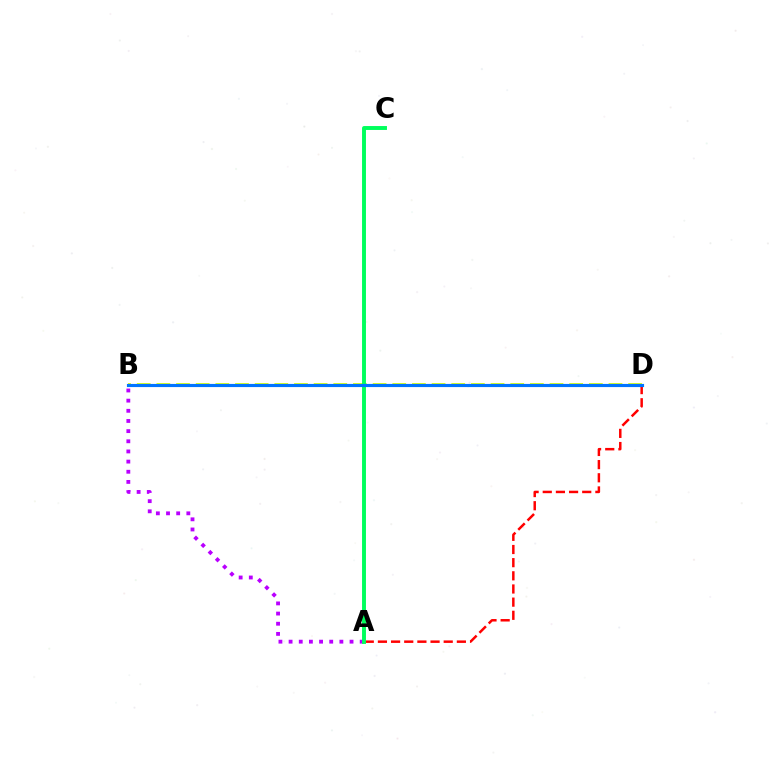{('B', 'D'): [{'color': '#d1ff00', 'line_style': 'dashed', 'thickness': 2.67}, {'color': '#0074ff', 'line_style': 'solid', 'thickness': 2.27}], ('A', 'D'): [{'color': '#ff0000', 'line_style': 'dashed', 'thickness': 1.79}], ('A', 'B'): [{'color': '#b900ff', 'line_style': 'dotted', 'thickness': 2.76}], ('A', 'C'): [{'color': '#00ff5c', 'line_style': 'solid', 'thickness': 2.82}]}